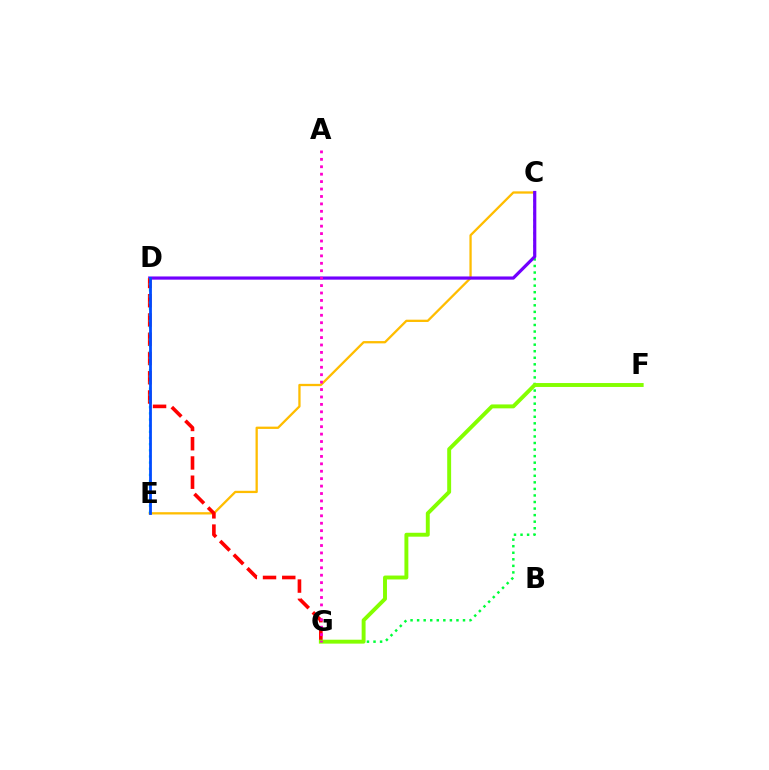{('C', 'E'): [{'color': '#ffbd00', 'line_style': 'solid', 'thickness': 1.65}], ('C', 'G'): [{'color': '#00ff39', 'line_style': 'dotted', 'thickness': 1.78}], ('C', 'D'): [{'color': '#7200ff', 'line_style': 'solid', 'thickness': 2.3}], ('D', 'G'): [{'color': '#ff0000', 'line_style': 'dashed', 'thickness': 2.61}], ('F', 'G'): [{'color': '#84ff00', 'line_style': 'solid', 'thickness': 2.82}], ('D', 'E'): [{'color': '#00fff6', 'line_style': 'dotted', 'thickness': 1.67}, {'color': '#004bff', 'line_style': 'solid', 'thickness': 2.01}], ('A', 'G'): [{'color': '#ff00cf', 'line_style': 'dotted', 'thickness': 2.02}]}